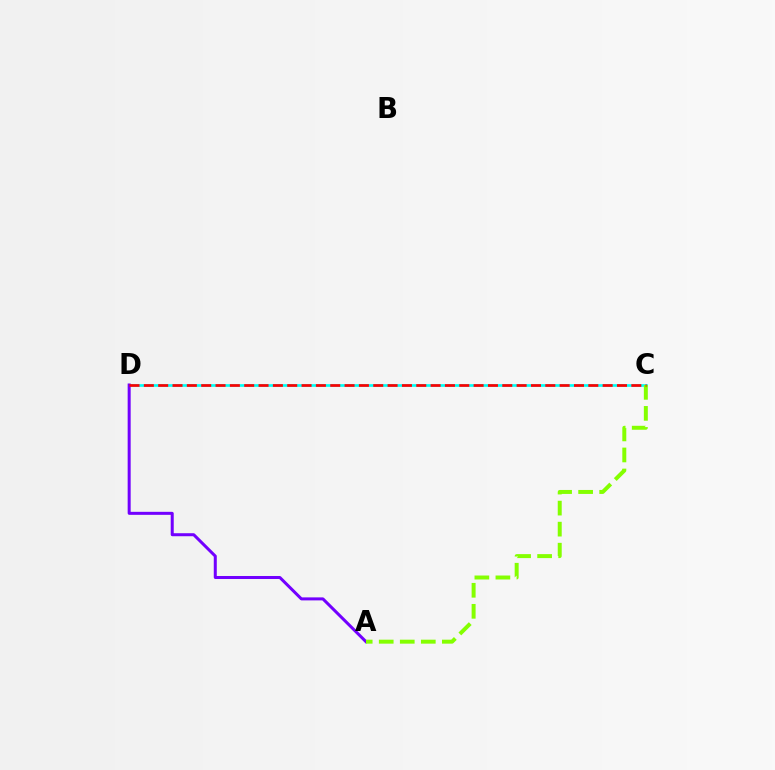{('C', 'D'): [{'color': '#00fff6', 'line_style': 'solid', 'thickness': 1.93}, {'color': '#ff0000', 'line_style': 'dashed', 'thickness': 1.95}], ('A', 'D'): [{'color': '#7200ff', 'line_style': 'solid', 'thickness': 2.17}], ('A', 'C'): [{'color': '#84ff00', 'line_style': 'dashed', 'thickness': 2.86}]}